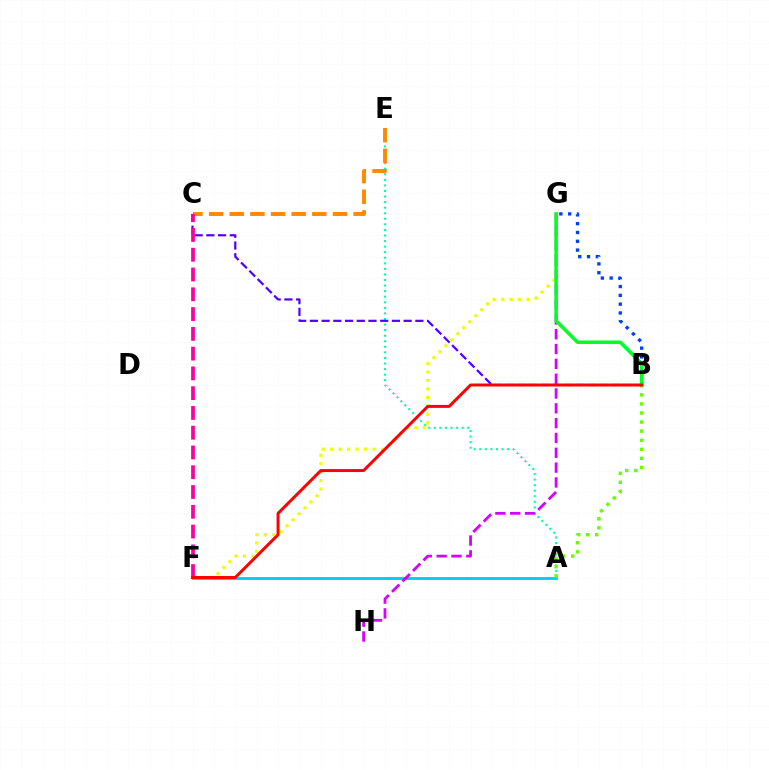{('A', 'E'): [{'color': '#00ffaf', 'line_style': 'dotted', 'thickness': 1.51}], ('A', 'F'): [{'color': '#00c7ff', 'line_style': 'solid', 'thickness': 2.02}], ('G', 'H'): [{'color': '#d600ff', 'line_style': 'dashed', 'thickness': 2.01}], ('C', 'E'): [{'color': '#ff8800', 'line_style': 'dashed', 'thickness': 2.8}], ('F', 'G'): [{'color': '#eeff00', 'line_style': 'dotted', 'thickness': 2.3}], ('B', 'C'): [{'color': '#4f00ff', 'line_style': 'dashed', 'thickness': 1.59}], ('C', 'F'): [{'color': '#ff00a0', 'line_style': 'dashed', 'thickness': 2.69}], ('B', 'G'): [{'color': '#003fff', 'line_style': 'dotted', 'thickness': 2.39}, {'color': '#00ff27', 'line_style': 'solid', 'thickness': 2.54}], ('A', 'B'): [{'color': '#66ff00', 'line_style': 'dotted', 'thickness': 2.46}], ('B', 'F'): [{'color': '#ff0000', 'line_style': 'solid', 'thickness': 2.13}]}